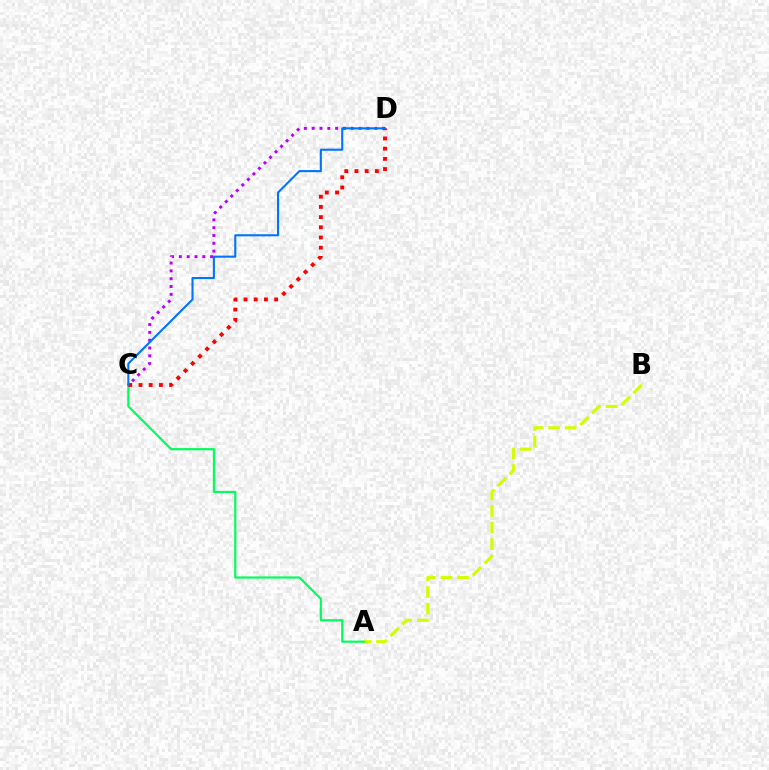{('A', 'B'): [{'color': '#d1ff00', 'line_style': 'dashed', 'thickness': 2.25}], ('A', 'C'): [{'color': '#00ff5c', 'line_style': 'solid', 'thickness': 1.56}], ('C', 'D'): [{'color': '#b900ff', 'line_style': 'dotted', 'thickness': 2.12}, {'color': '#ff0000', 'line_style': 'dotted', 'thickness': 2.77}, {'color': '#0074ff', 'line_style': 'solid', 'thickness': 1.51}]}